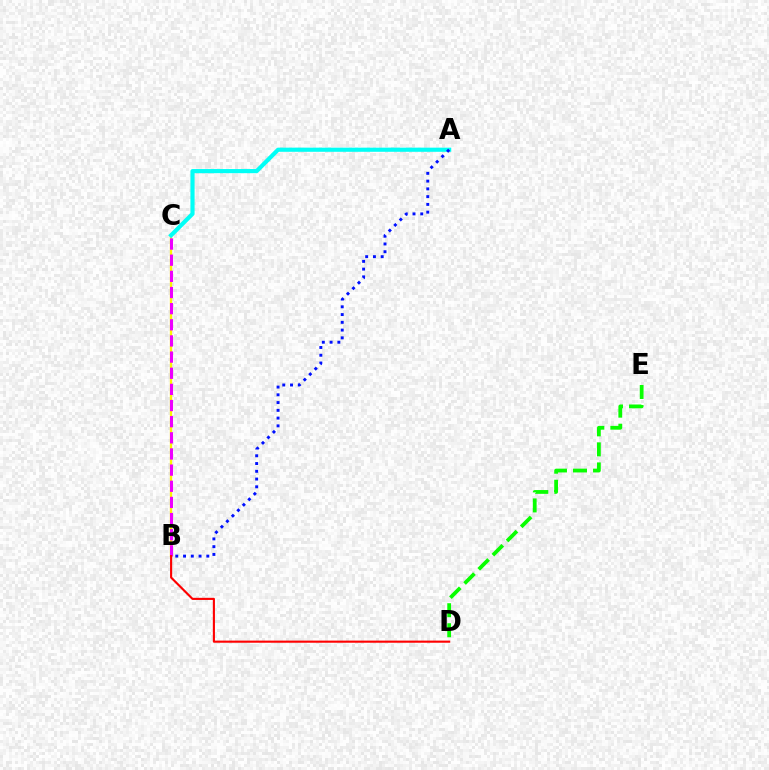{('B', 'C'): [{'color': '#fcf500', 'line_style': 'solid', 'thickness': 1.66}, {'color': '#ee00ff', 'line_style': 'dashed', 'thickness': 2.19}], ('D', 'E'): [{'color': '#08ff00', 'line_style': 'dashed', 'thickness': 2.72}], ('A', 'C'): [{'color': '#00fff6', 'line_style': 'solid', 'thickness': 2.99}], ('B', 'D'): [{'color': '#ff0000', 'line_style': 'solid', 'thickness': 1.53}], ('A', 'B'): [{'color': '#0010ff', 'line_style': 'dotted', 'thickness': 2.11}]}